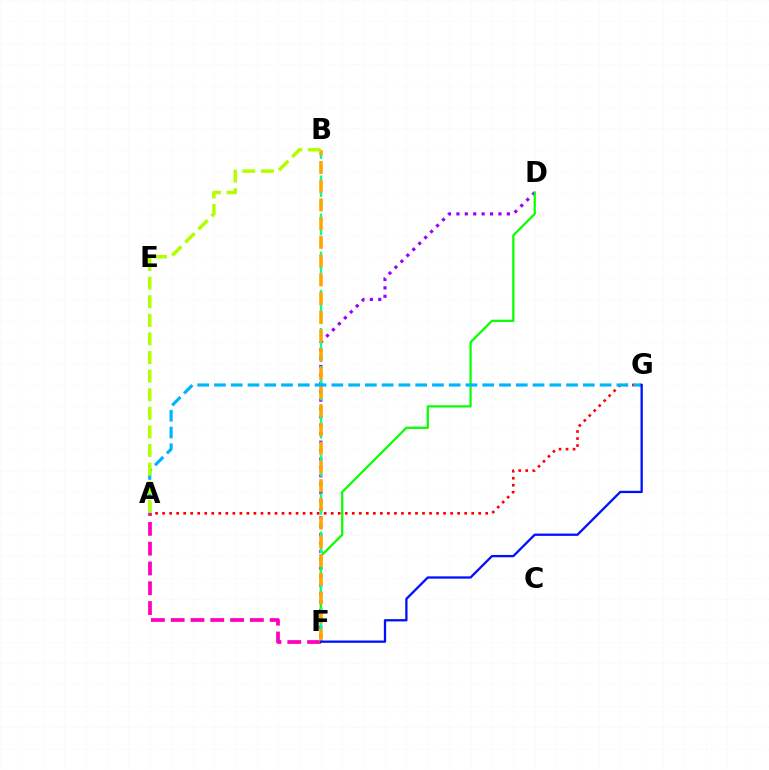{('A', 'F'): [{'color': '#ff00bd', 'line_style': 'dashed', 'thickness': 2.69}], ('D', 'F'): [{'color': '#9b00ff', 'line_style': 'dotted', 'thickness': 2.28}, {'color': '#08ff00', 'line_style': 'solid', 'thickness': 1.61}], ('A', 'G'): [{'color': '#ff0000', 'line_style': 'dotted', 'thickness': 1.91}, {'color': '#00b5ff', 'line_style': 'dashed', 'thickness': 2.28}], ('B', 'F'): [{'color': '#00ff9d', 'line_style': 'dashed', 'thickness': 1.73}, {'color': '#ffa500', 'line_style': 'dashed', 'thickness': 2.54}], ('A', 'B'): [{'color': '#b3ff00', 'line_style': 'dashed', 'thickness': 2.53}], ('F', 'G'): [{'color': '#0010ff', 'line_style': 'solid', 'thickness': 1.65}]}